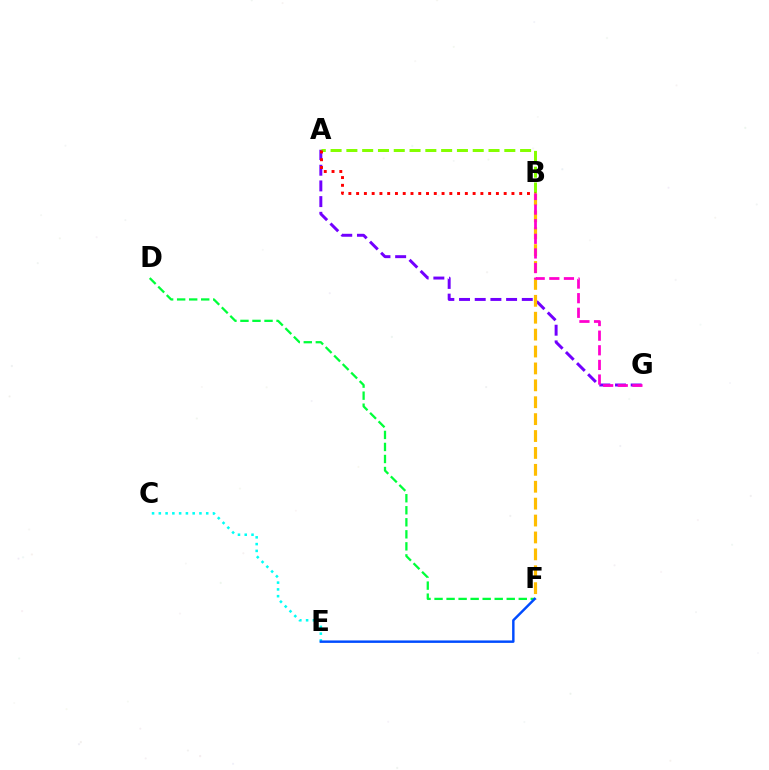{('D', 'F'): [{'color': '#00ff39', 'line_style': 'dashed', 'thickness': 1.63}], ('A', 'G'): [{'color': '#7200ff', 'line_style': 'dashed', 'thickness': 2.13}], ('C', 'E'): [{'color': '#00fff6', 'line_style': 'dotted', 'thickness': 1.84}], ('A', 'B'): [{'color': '#84ff00', 'line_style': 'dashed', 'thickness': 2.15}, {'color': '#ff0000', 'line_style': 'dotted', 'thickness': 2.11}], ('B', 'F'): [{'color': '#ffbd00', 'line_style': 'dashed', 'thickness': 2.3}], ('B', 'G'): [{'color': '#ff00cf', 'line_style': 'dashed', 'thickness': 1.99}], ('E', 'F'): [{'color': '#004bff', 'line_style': 'solid', 'thickness': 1.76}]}